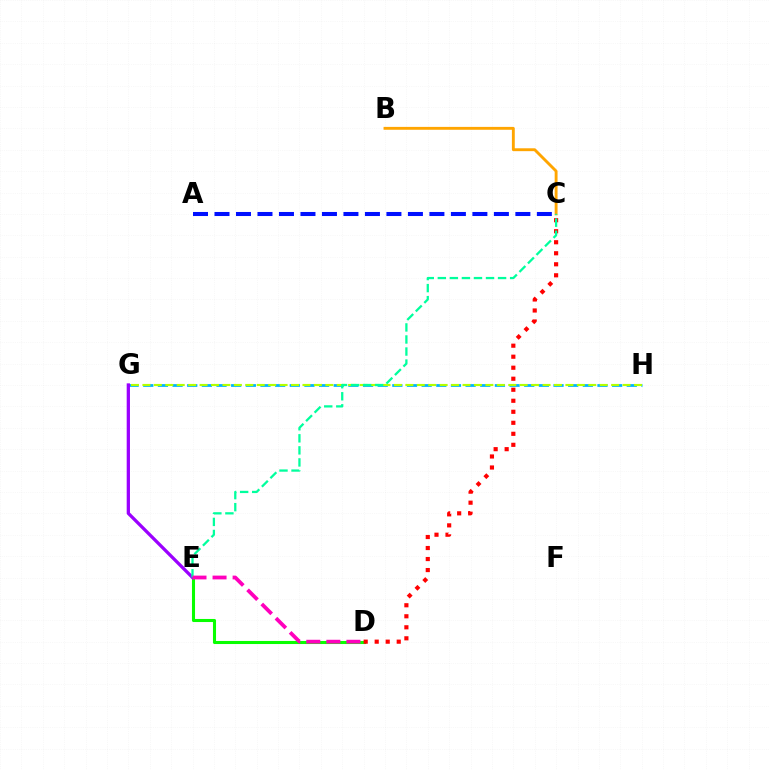{('G', 'H'): [{'color': '#00b5ff', 'line_style': 'dashed', 'thickness': 1.99}, {'color': '#b3ff00', 'line_style': 'dashed', 'thickness': 1.55}], ('B', 'C'): [{'color': '#ffa500', 'line_style': 'solid', 'thickness': 2.07}], ('D', 'E'): [{'color': '#08ff00', 'line_style': 'solid', 'thickness': 2.21}, {'color': '#ff00bd', 'line_style': 'dashed', 'thickness': 2.72}], ('E', 'G'): [{'color': '#9b00ff', 'line_style': 'solid', 'thickness': 2.36}], ('A', 'C'): [{'color': '#0010ff', 'line_style': 'dashed', 'thickness': 2.92}], ('C', 'D'): [{'color': '#ff0000', 'line_style': 'dotted', 'thickness': 2.99}], ('C', 'E'): [{'color': '#00ff9d', 'line_style': 'dashed', 'thickness': 1.64}]}